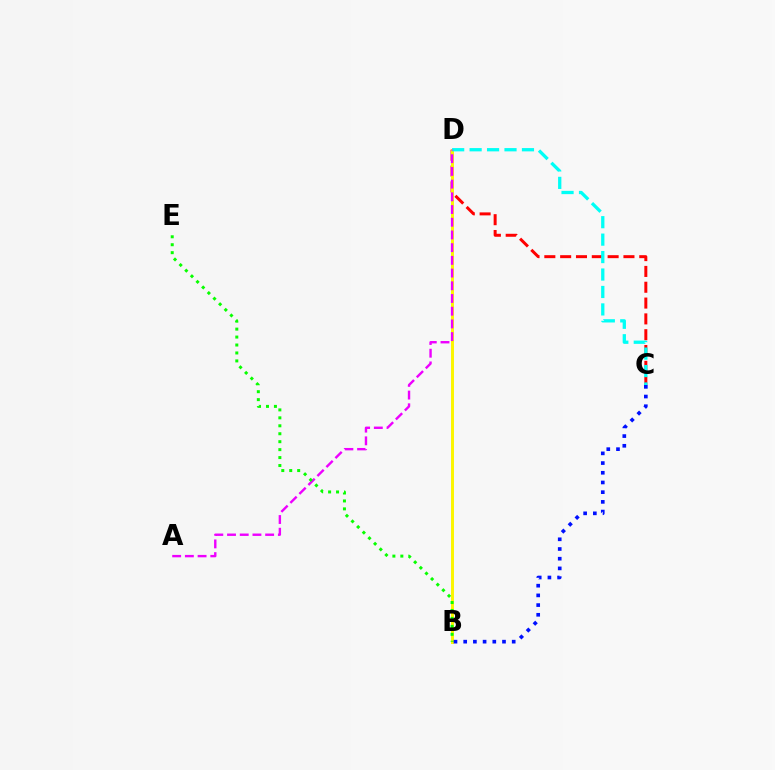{('C', 'D'): [{'color': '#ff0000', 'line_style': 'dashed', 'thickness': 2.15}, {'color': '#00fff6', 'line_style': 'dashed', 'thickness': 2.37}], ('B', 'D'): [{'color': '#fcf500', 'line_style': 'solid', 'thickness': 2.13}], ('A', 'D'): [{'color': '#ee00ff', 'line_style': 'dashed', 'thickness': 1.73}], ('B', 'E'): [{'color': '#08ff00', 'line_style': 'dotted', 'thickness': 2.16}], ('B', 'C'): [{'color': '#0010ff', 'line_style': 'dotted', 'thickness': 2.64}]}